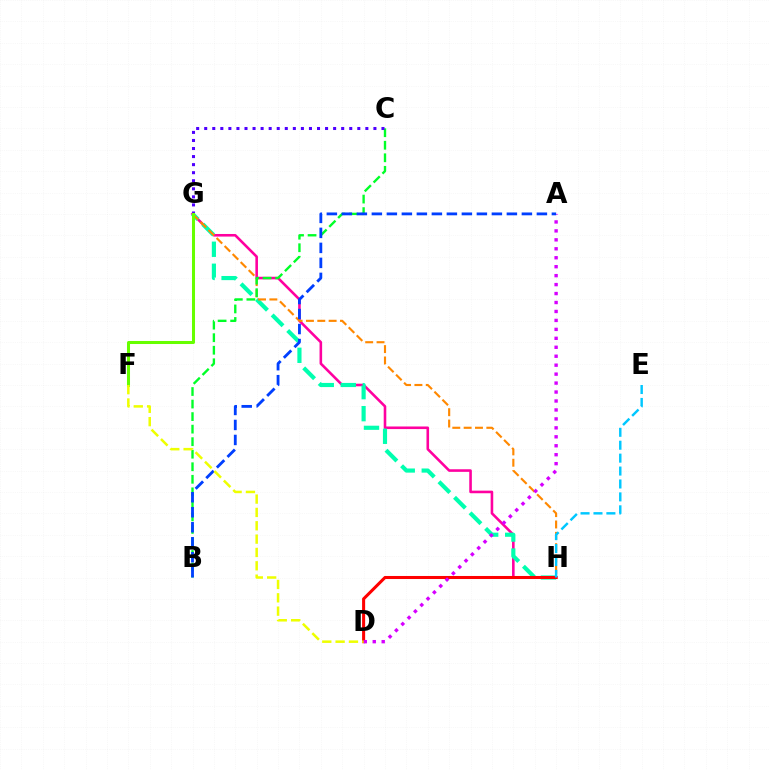{('G', 'H'): [{'color': '#ff00a0', 'line_style': 'solid', 'thickness': 1.87}, {'color': '#00ffaf', 'line_style': 'dashed', 'thickness': 2.99}, {'color': '#ff8800', 'line_style': 'dashed', 'thickness': 1.54}], ('B', 'C'): [{'color': '#00ff27', 'line_style': 'dashed', 'thickness': 1.7}], ('D', 'H'): [{'color': '#ff0000', 'line_style': 'solid', 'thickness': 2.2}], ('A', 'D'): [{'color': '#d600ff', 'line_style': 'dotted', 'thickness': 2.43}], ('A', 'B'): [{'color': '#003fff', 'line_style': 'dashed', 'thickness': 2.04}], ('E', 'H'): [{'color': '#00c7ff', 'line_style': 'dashed', 'thickness': 1.75}], ('C', 'G'): [{'color': '#4f00ff', 'line_style': 'dotted', 'thickness': 2.19}], ('F', 'G'): [{'color': '#66ff00', 'line_style': 'solid', 'thickness': 2.18}], ('D', 'F'): [{'color': '#eeff00', 'line_style': 'dashed', 'thickness': 1.81}]}